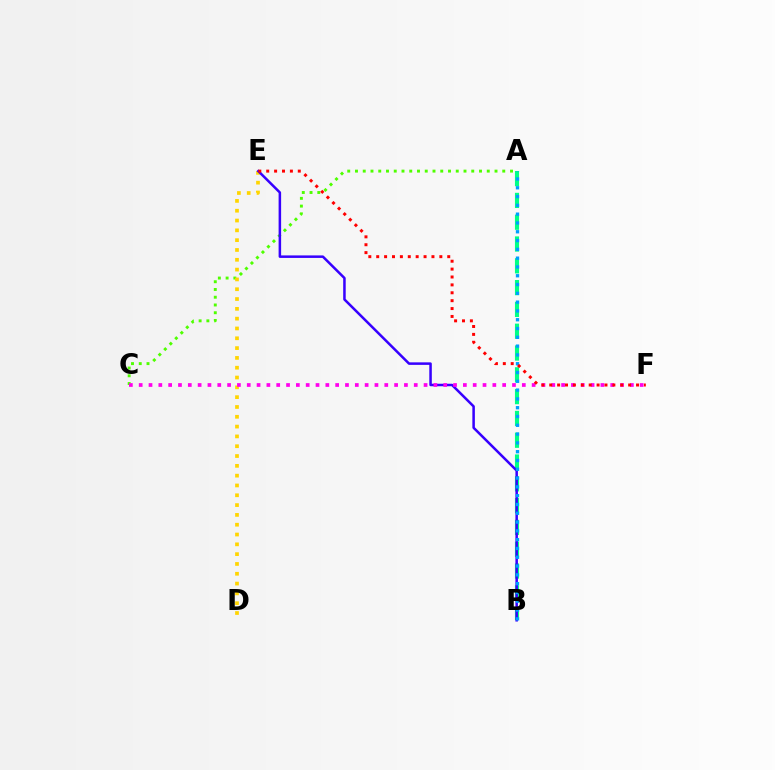{('A', 'C'): [{'color': '#4fff00', 'line_style': 'dotted', 'thickness': 2.11}], ('A', 'B'): [{'color': '#00ff86', 'line_style': 'dashed', 'thickness': 2.96}, {'color': '#009eff', 'line_style': 'dotted', 'thickness': 2.39}], ('D', 'E'): [{'color': '#ffd500', 'line_style': 'dotted', 'thickness': 2.67}], ('B', 'E'): [{'color': '#3700ff', 'line_style': 'solid', 'thickness': 1.81}], ('C', 'F'): [{'color': '#ff00ed', 'line_style': 'dotted', 'thickness': 2.67}], ('E', 'F'): [{'color': '#ff0000', 'line_style': 'dotted', 'thickness': 2.14}]}